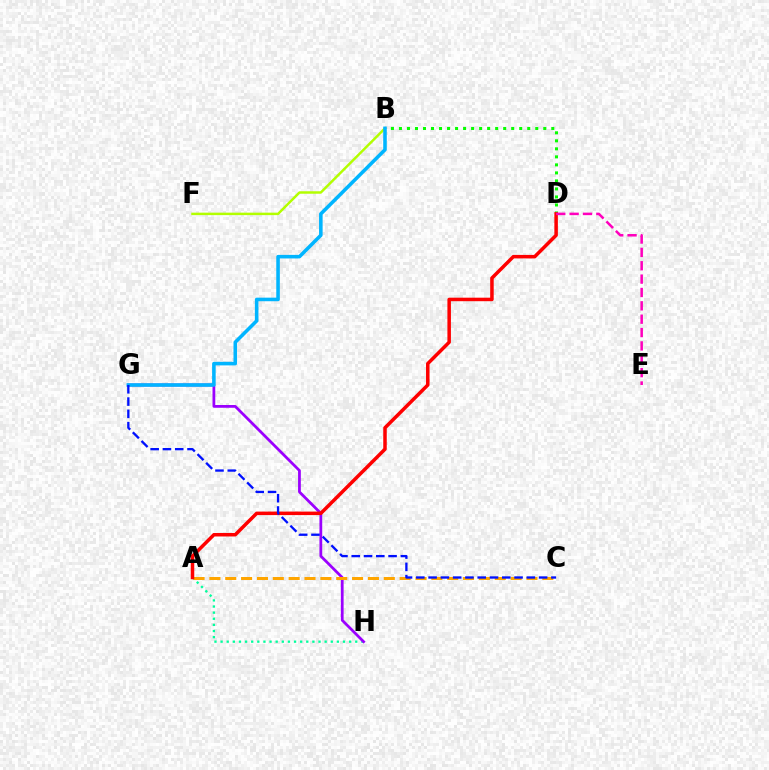{('A', 'H'): [{'color': '#00ff9d', 'line_style': 'dotted', 'thickness': 1.66}], ('B', 'D'): [{'color': '#08ff00', 'line_style': 'dotted', 'thickness': 2.18}], ('G', 'H'): [{'color': '#9b00ff', 'line_style': 'solid', 'thickness': 1.99}], ('A', 'C'): [{'color': '#ffa500', 'line_style': 'dashed', 'thickness': 2.15}], ('A', 'D'): [{'color': '#ff0000', 'line_style': 'solid', 'thickness': 2.53}], ('B', 'F'): [{'color': '#b3ff00', 'line_style': 'solid', 'thickness': 1.78}], ('D', 'E'): [{'color': '#ff00bd', 'line_style': 'dashed', 'thickness': 1.81}], ('B', 'G'): [{'color': '#00b5ff', 'line_style': 'solid', 'thickness': 2.57}], ('C', 'G'): [{'color': '#0010ff', 'line_style': 'dashed', 'thickness': 1.67}]}